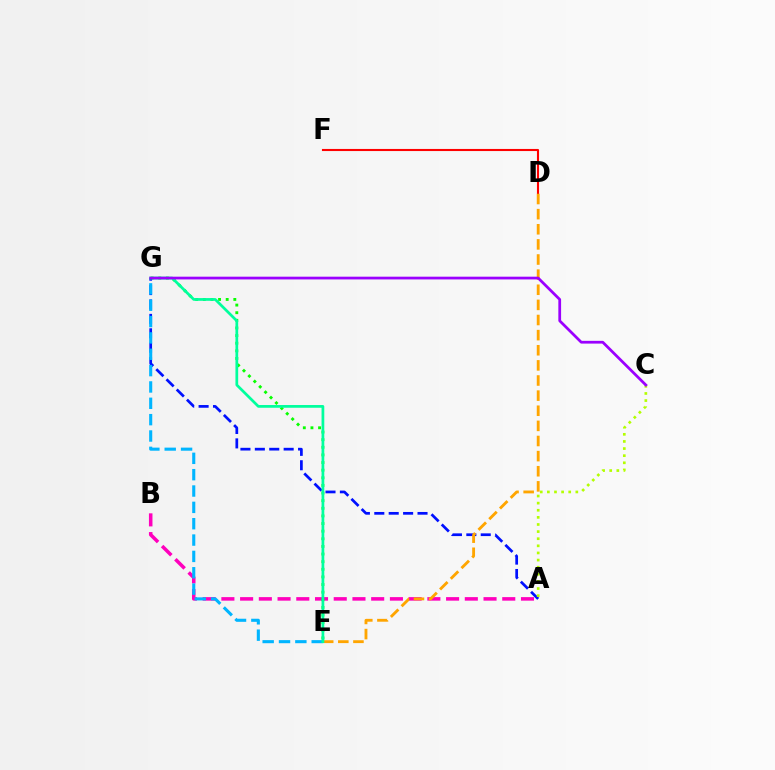{('A', 'B'): [{'color': '#ff00bd', 'line_style': 'dashed', 'thickness': 2.54}], ('D', 'F'): [{'color': '#ff0000', 'line_style': 'solid', 'thickness': 1.51}], ('E', 'G'): [{'color': '#08ff00', 'line_style': 'dotted', 'thickness': 2.07}, {'color': '#00b5ff', 'line_style': 'dashed', 'thickness': 2.22}, {'color': '#00ff9d', 'line_style': 'solid', 'thickness': 1.97}], ('A', 'G'): [{'color': '#0010ff', 'line_style': 'dashed', 'thickness': 1.96}], ('D', 'E'): [{'color': '#ffa500', 'line_style': 'dashed', 'thickness': 2.05}], ('A', 'C'): [{'color': '#b3ff00', 'line_style': 'dotted', 'thickness': 1.93}], ('C', 'G'): [{'color': '#9b00ff', 'line_style': 'solid', 'thickness': 1.98}]}